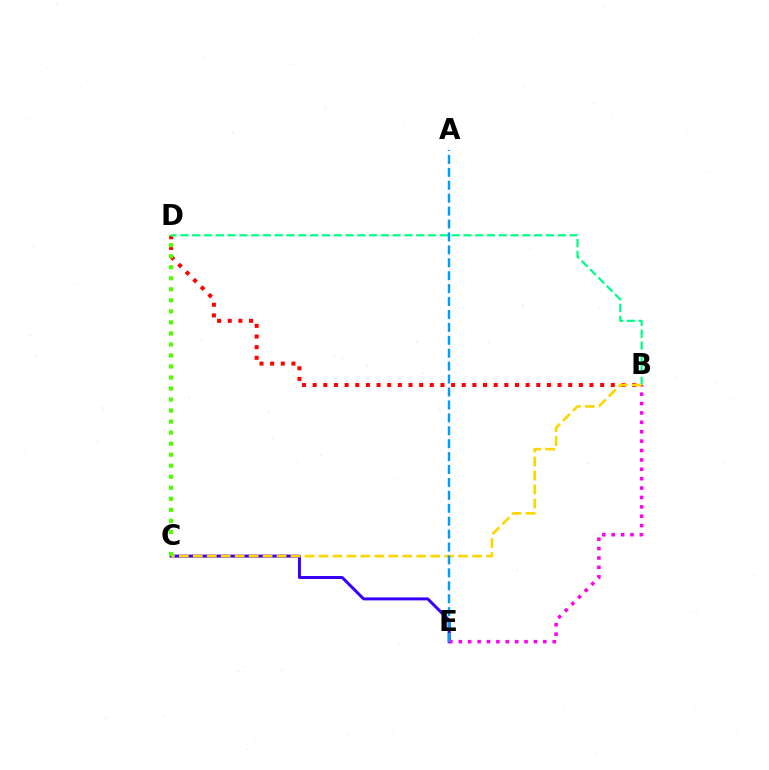{('B', 'D'): [{'color': '#ff0000', 'line_style': 'dotted', 'thickness': 2.89}, {'color': '#00ff86', 'line_style': 'dashed', 'thickness': 1.6}], ('C', 'E'): [{'color': '#3700ff', 'line_style': 'solid', 'thickness': 2.15}], ('B', 'E'): [{'color': '#ff00ed', 'line_style': 'dotted', 'thickness': 2.55}], ('B', 'C'): [{'color': '#ffd500', 'line_style': 'dashed', 'thickness': 1.9}], ('C', 'D'): [{'color': '#4fff00', 'line_style': 'dotted', 'thickness': 3.0}], ('A', 'E'): [{'color': '#009eff', 'line_style': 'dashed', 'thickness': 1.76}]}